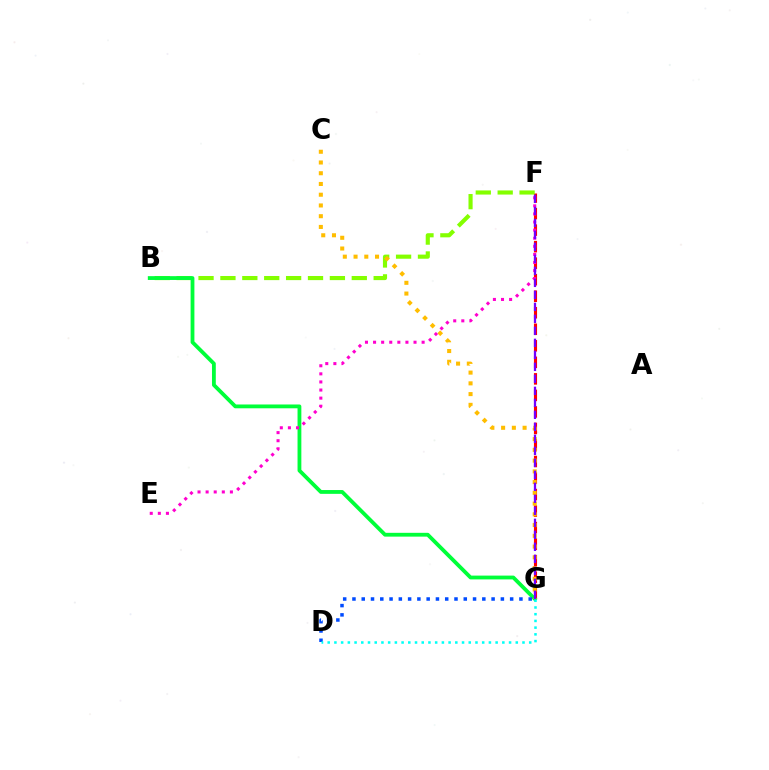{('F', 'G'): [{'color': '#ff0000', 'line_style': 'dashed', 'thickness': 2.25}, {'color': '#7200ff', 'line_style': 'dashed', 'thickness': 1.63}], ('B', 'F'): [{'color': '#84ff00', 'line_style': 'dashed', 'thickness': 2.97}], ('B', 'G'): [{'color': '#00ff39', 'line_style': 'solid', 'thickness': 2.74}], ('C', 'G'): [{'color': '#ffbd00', 'line_style': 'dotted', 'thickness': 2.92}], ('E', 'F'): [{'color': '#ff00cf', 'line_style': 'dotted', 'thickness': 2.2}], ('D', 'G'): [{'color': '#004bff', 'line_style': 'dotted', 'thickness': 2.52}, {'color': '#00fff6', 'line_style': 'dotted', 'thickness': 1.83}]}